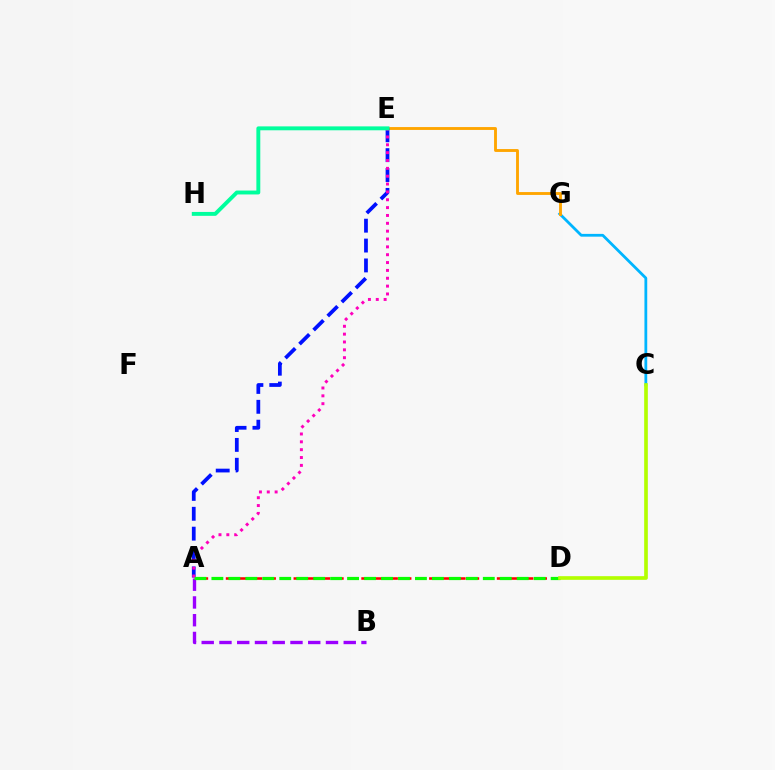{('C', 'G'): [{'color': '#00b5ff', 'line_style': 'solid', 'thickness': 2.0}], ('E', 'G'): [{'color': '#ffa500', 'line_style': 'solid', 'thickness': 2.07}], ('A', 'E'): [{'color': '#0010ff', 'line_style': 'dashed', 'thickness': 2.7}, {'color': '#ff00bd', 'line_style': 'dotted', 'thickness': 2.13}], ('A', 'D'): [{'color': '#ff0000', 'line_style': 'dashed', 'thickness': 1.84}, {'color': '#08ff00', 'line_style': 'dashed', 'thickness': 2.3}], ('A', 'B'): [{'color': '#9b00ff', 'line_style': 'dashed', 'thickness': 2.41}], ('C', 'D'): [{'color': '#b3ff00', 'line_style': 'solid', 'thickness': 2.63}], ('E', 'H'): [{'color': '#00ff9d', 'line_style': 'solid', 'thickness': 2.81}]}